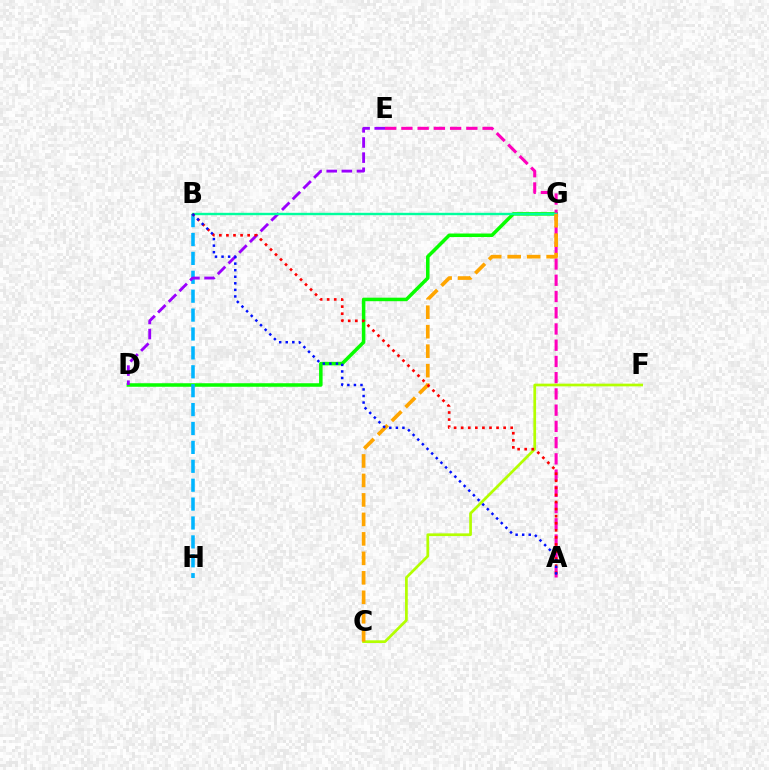{('D', 'G'): [{'color': '#08ff00', 'line_style': 'solid', 'thickness': 2.53}], ('B', 'H'): [{'color': '#00b5ff', 'line_style': 'dashed', 'thickness': 2.57}], ('D', 'E'): [{'color': '#9b00ff', 'line_style': 'dashed', 'thickness': 2.06}], ('A', 'E'): [{'color': '#ff00bd', 'line_style': 'dashed', 'thickness': 2.21}], ('C', 'F'): [{'color': '#b3ff00', 'line_style': 'solid', 'thickness': 1.95}], ('B', 'G'): [{'color': '#00ff9d', 'line_style': 'solid', 'thickness': 1.72}], ('C', 'G'): [{'color': '#ffa500', 'line_style': 'dashed', 'thickness': 2.65}], ('A', 'B'): [{'color': '#ff0000', 'line_style': 'dotted', 'thickness': 1.92}, {'color': '#0010ff', 'line_style': 'dotted', 'thickness': 1.78}]}